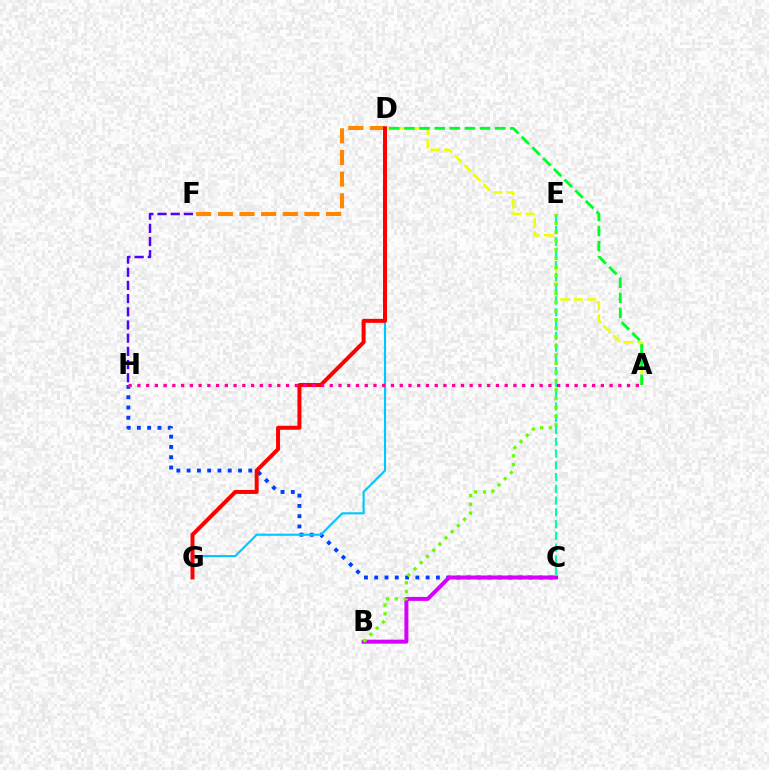{('C', 'H'): [{'color': '#003fff', 'line_style': 'dotted', 'thickness': 2.79}], ('A', 'D'): [{'color': '#eeff00', 'line_style': 'dashed', 'thickness': 1.82}, {'color': '#00ff27', 'line_style': 'dashed', 'thickness': 2.06}], ('D', 'G'): [{'color': '#00c7ff', 'line_style': 'solid', 'thickness': 1.54}, {'color': '#ff0000', 'line_style': 'solid', 'thickness': 2.87}], ('B', 'C'): [{'color': '#d600ff', 'line_style': 'solid', 'thickness': 2.87}], ('C', 'E'): [{'color': '#00ffaf', 'line_style': 'dashed', 'thickness': 1.6}], ('D', 'F'): [{'color': '#ff8800', 'line_style': 'dashed', 'thickness': 2.94}], ('B', 'E'): [{'color': '#66ff00', 'line_style': 'dotted', 'thickness': 2.38}], ('F', 'H'): [{'color': '#4f00ff', 'line_style': 'dashed', 'thickness': 1.79}], ('A', 'H'): [{'color': '#ff00a0', 'line_style': 'dotted', 'thickness': 2.38}]}